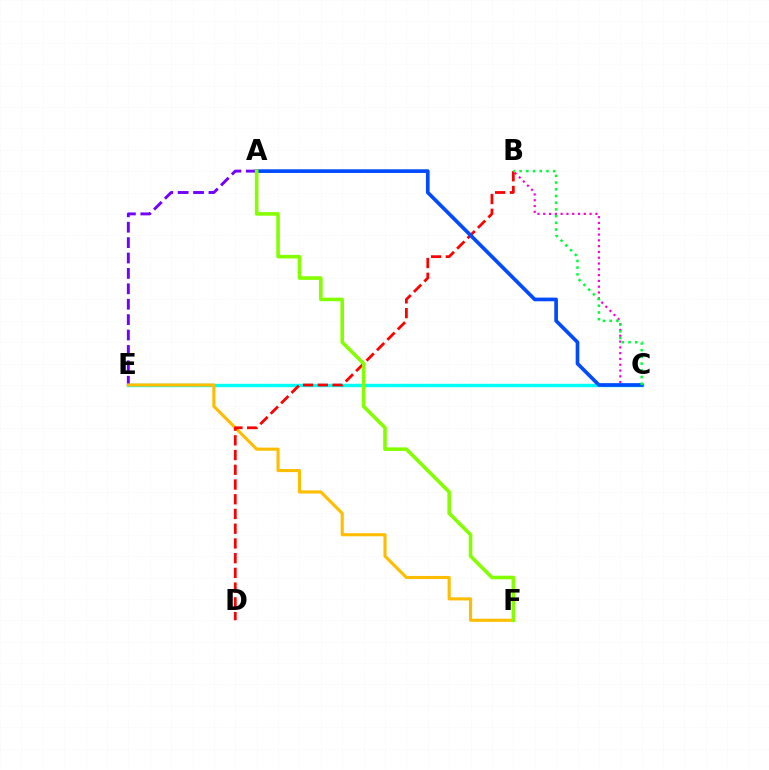{('A', 'E'): [{'color': '#7200ff', 'line_style': 'dashed', 'thickness': 2.09}], ('B', 'C'): [{'color': '#ff00cf', 'line_style': 'dotted', 'thickness': 1.57}, {'color': '#00ff39', 'line_style': 'dotted', 'thickness': 1.82}], ('C', 'E'): [{'color': '#00fff6', 'line_style': 'solid', 'thickness': 2.44}], ('E', 'F'): [{'color': '#ffbd00', 'line_style': 'solid', 'thickness': 2.24}], ('B', 'D'): [{'color': '#ff0000', 'line_style': 'dashed', 'thickness': 2.0}], ('A', 'C'): [{'color': '#004bff', 'line_style': 'solid', 'thickness': 2.65}], ('A', 'F'): [{'color': '#84ff00', 'line_style': 'solid', 'thickness': 2.59}]}